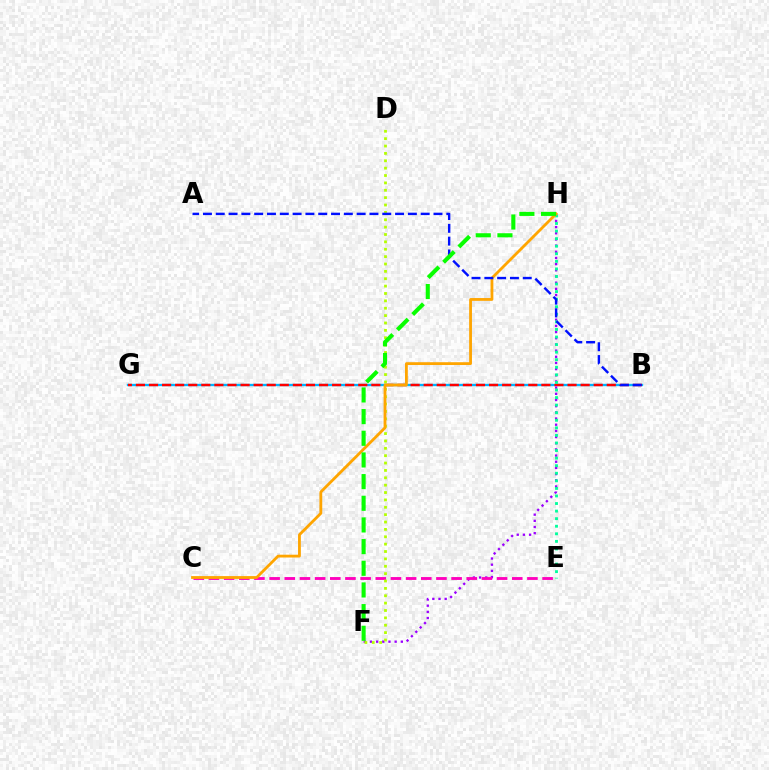{('B', 'G'): [{'color': '#00b5ff', 'line_style': 'solid', 'thickness': 1.69}, {'color': '#ff0000', 'line_style': 'dashed', 'thickness': 1.78}], ('F', 'H'): [{'color': '#9b00ff', 'line_style': 'dotted', 'thickness': 1.68}, {'color': '#08ff00', 'line_style': 'dashed', 'thickness': 2.94}], ('C', 'E'): [{'color': '#ff00bd', 'line_style': 'dashed', 'thickness': 2.06}], ('E', 'H'): [{'color': '#00ff9d', 'line_style': 'dotted', 'thickness': 2.06}], ('D', 'F'): [{'color': '#b3ff00', 'line_style': 'dotted', 'thickness': 2.0}], ('C', 'H'): [{'color': '#ffa500', 'line_style': 'solid', 'thickness': 2.02}], ('A', 'B'): [{'color': '#0010ff', 'line_style': 'dashed', 'thickness': 1.74}]}